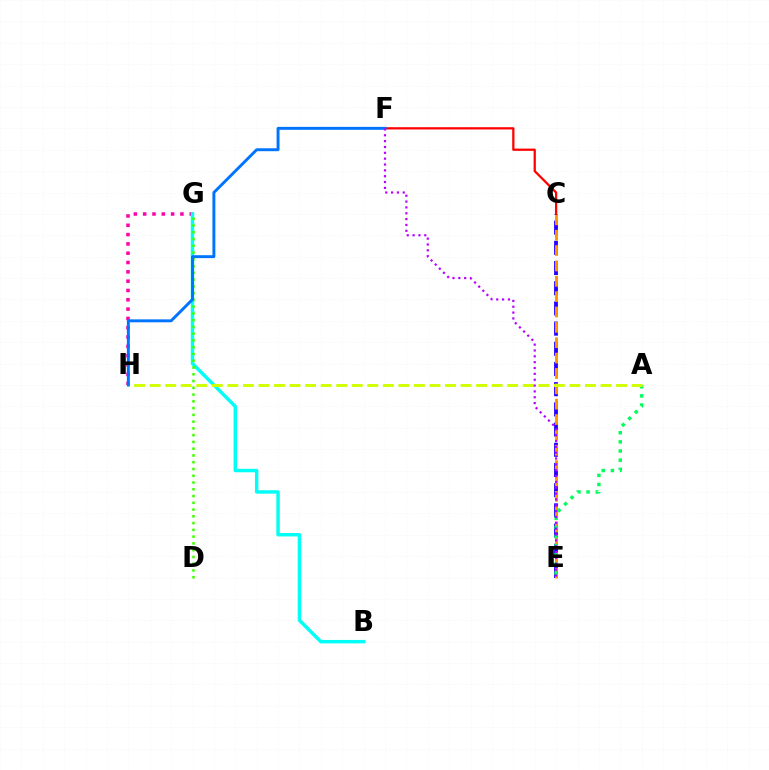{('C', 'E'): [{'color': '#2500ff', 'line_style': 'dashed', 'thickness': 2.74}, {'color': '#ff9400', 'line_style': 'dashed', 'thickness': 2.09}], ('G', 'H'): [{'color': '#ff00ac', 'line_style': 'dotted', 'thickness': 2.53}], ('A', 'E'): [{'color': '#00ff5c', 'line_style': 'dotted', 'thickness': 2.48}], ('B', 'G'): [{'color': '#00fff6', 'line_style': 'solid', 'thickness': 2.48}], ('D', 'G'): [{'color': '#3dff00', 'line_style': 'dotted', 'thickness': 1.84}], ('A', 'H'): [{'color': '#d1ff00', 'line_style': 'dashed', 'thickness': 2.11}], ('C', 'F'): [{'color': '#ff0000', 'line_style': 'solid', 'thickness': 1.63}], ('F', 'H'): [{'color': '#0074ff', 'line_style': 'solid', 'thickness': 2.11}], ('E', 'F'): [{'color': '#b900ff', 'line_style': 'dotted', 'thickness': 1.59}]}